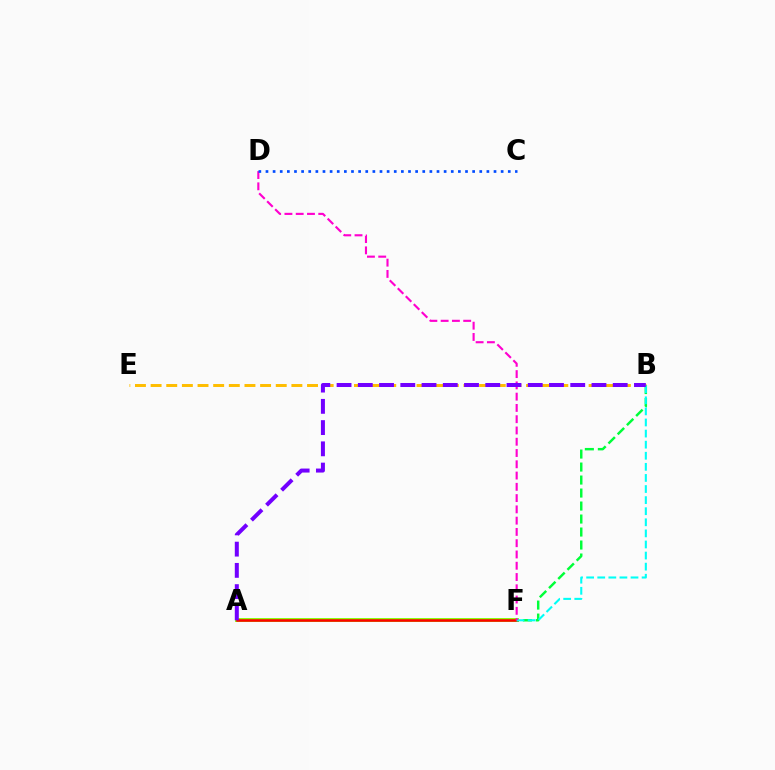{('A', 'F'): [{'color': '#84ff00', 'line_style': 'solid', 'thickness': 2.79}, {'color': '#ff0000', 'line_style': 'solid', 'thickness': 1.82}], ('B', 'F'): [{'color': '#00ff39', 'line_style': 'dashed', 'thickness': 1.77}, {'color': '#00fff6', 'line_style': 'dashed', 'thickness': 1.51}], ('B', 'E'): [{'color': '#ffbd00', 'line_style': 'dashed', 'thickness': 2.13}], ('D', 'F'): [{'color': '#ff00cf', 'line_style': 'dashed', 'thickness': 1.53}], ('C', 'D'): [{'color': '#004bff', 'line_style': 'dotted', 'thickness': 1.94}], ('A', 'B'): [{'color': '#7200ff', 'line_style': 'dashed', 'thickness': 2.89}]}